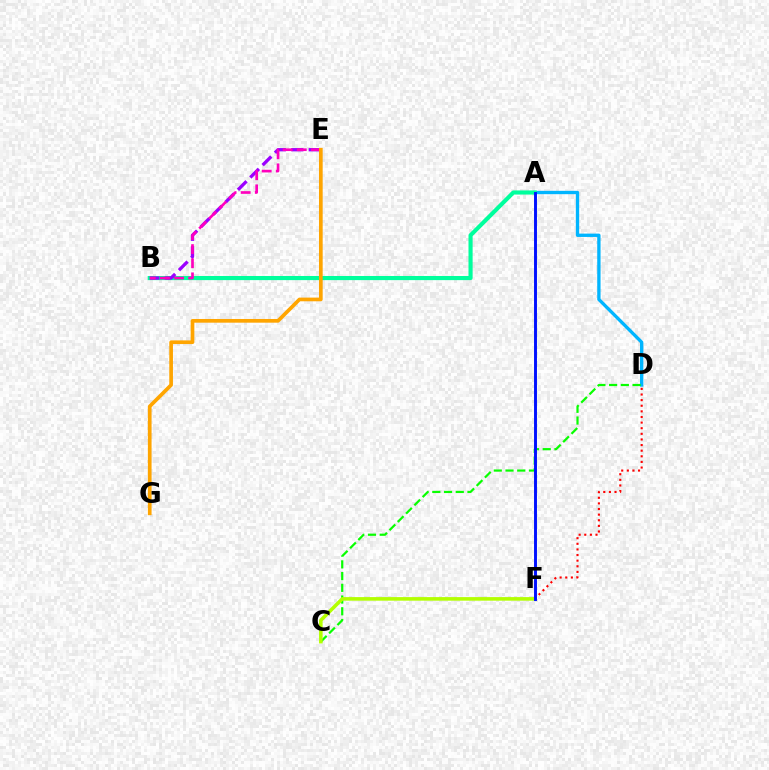{('A', 'D'): [{'color': '#00b5ff', 'line_style': 'solid', 'thickness': 2.4}], ('A', 'B'): [{'color': '#00ff9d', 'line_style': 'solid', 'thickness': 2.97}], ('C', 'D'): [{'color': '#08ff00', 'line_style': 'dashed', 'thickness': 1.59}], ('C', 'F'): [{'color': '#b3ff00', 'line_style': 'solid', 'thickness': 2.57}], ('B', 'E'): [{'color': '#9b00ff', 'line_style': 'dashed', 'thickness': 2.37}, {'color': '#ff00bd', 'line_style': 'dashed', 'thickness': 1.92}], ('D', 'F'): [{'color': '#ff0000', 'line_style': 'dotted', 'thickness': 1.53}], ('E', 'G'): [{'color': '#ffa500', 'line_style': 'solid', 'thickness': 2.65}], ('A', 'F'): [{'color': '#0010ff', 'line_style': 'solid', 'thickness': 2.11}]}